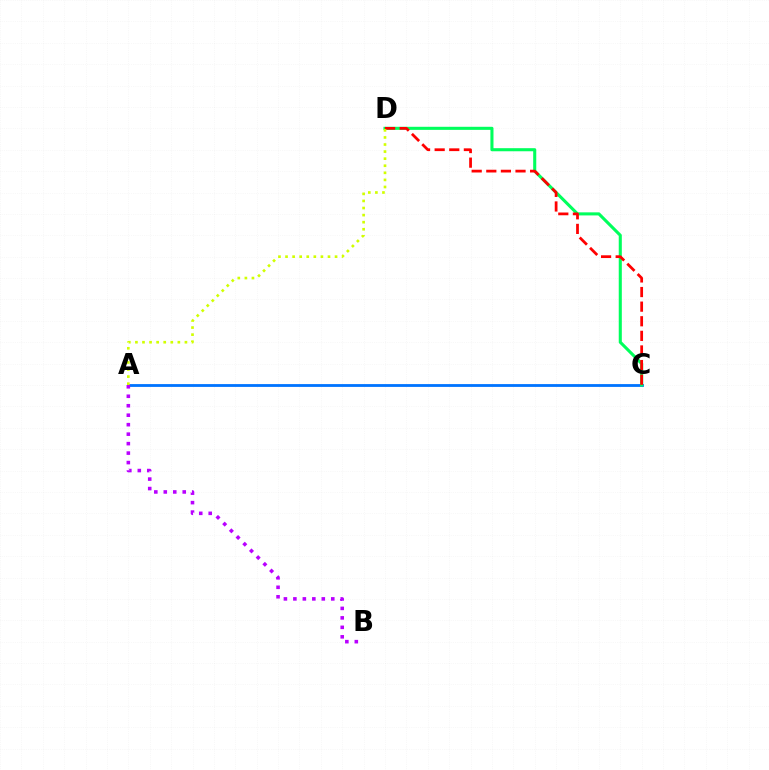{('A', 'C'): [{'color': '#0074ff', 'line_style': 'solid', 'thickness': 2.03}], ('C', 'D'): [{'color': '#00ff5c', 'line_style': 'solid', 'thickness': 2.22}, {'color': '#ff0000', 'line_style': 'dashed', 'thickness': 1.98}], ('A', 'B'): [{'color': '#b900ff', 'line_style': 'dotted', 'thickness': 2.57}], ('A', 'D'): [{'color': '#d1ff00', 'line_style': 'dotted', 'thickness': 1.92}]}